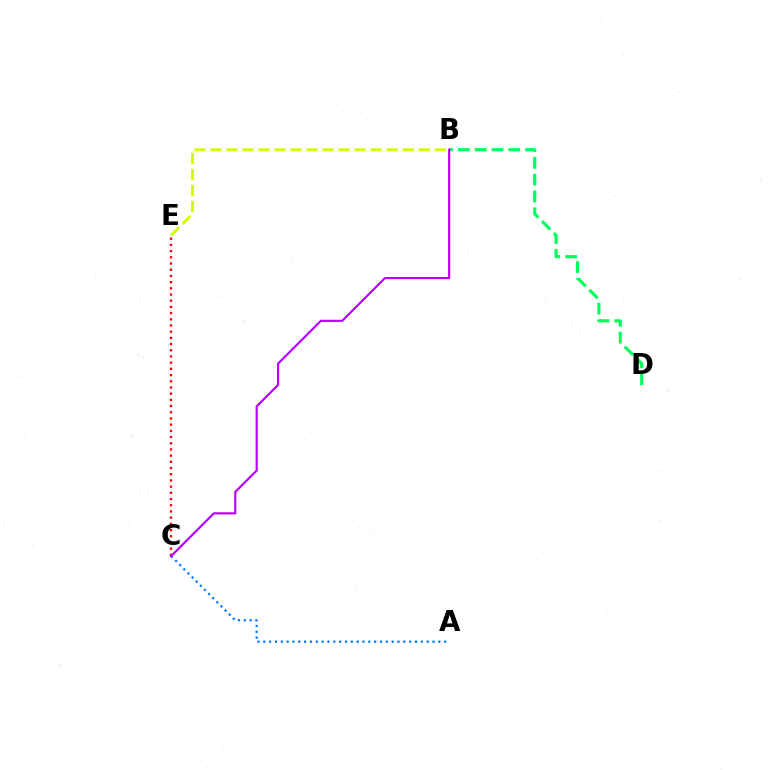{('B', 'E'): [{'color': '#d1ff00', 'line_style': 'dashed', 'thickness': 2.18}], ('A', 'C'): [{'color': '#0074ff', 'line_style': 'dotted', 'thickness': 1.59}], ('B', 'D'): [{'color': '#00ff5c', 'line_style': 'dashed', 'thickness': 2.28}], ('C', 'E'): [{'color': '#ff0000', 'line_style': 'dotted', 'thickness': 1.68}], ('B', 'C'): [{'color': '#b900ff', 'line_style': 'solid', 'thickness': 1.55}]}